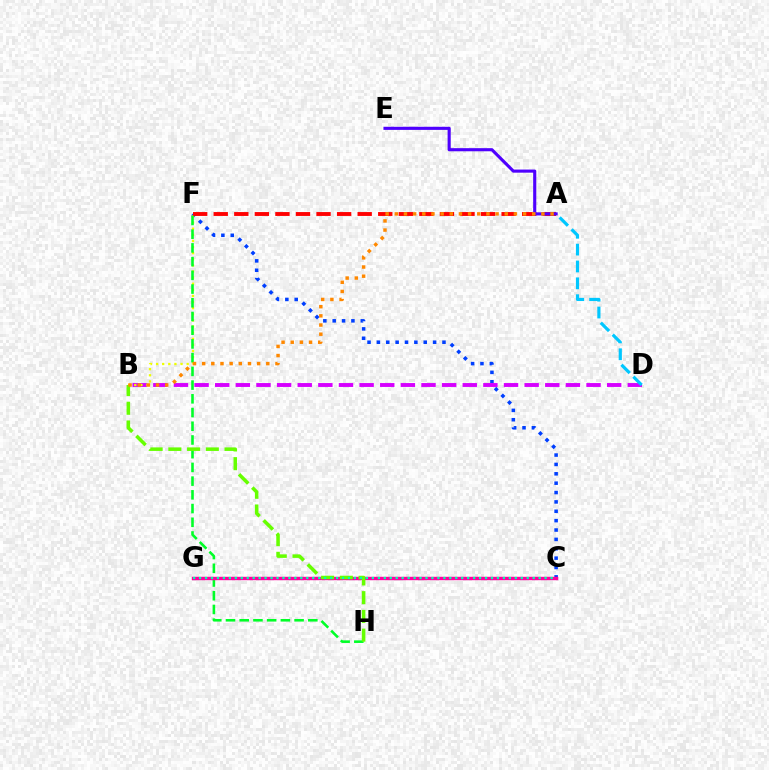{('C', 'F'): [{'color': '#003fff', 'line_style': 'dotted', 'thickness': 2.55}], ('B', 'D'): [{'color': '#d600ff', 'line_style': 'dashed', 'thickness': 2.8}], ('B', 'F'): [{'color': '#eeff00', 'line_style': 'dotted', 'thickness': 1.66}], ('A', 'F'): [{'color': '#ff0000', 'line_style': 'dashed', 'thickness': 2.79}], ('F', 'H'): [{'color': '#00ff27', 'line_style': 'dashed', 'thickness': 1.86}], ('C', 'G'): [{'color': '#ff00a0', 'line_style': 'solid', 'thickness': 2.45}, {'color': '#00ffaf', 'line_style': 'dotted', 'thickness': 1.62}], ('B', 'H'): [{'color': '#66ff00', 'line_style': 'dashed', 'thickness': 2.54}], ('A', 'E'): [{'color': '#4f00ff', 'line_style': 'solid', 'thickness': 2.24}], ('A', 'B'): [{'color': '#ff8800', 'line_style': 'dotted', 'thickness': 2.49}], ('A', 'D'): [{'color': '#00c7ff', 'line_style': 'dashed', 'thickness': 2.29}]}